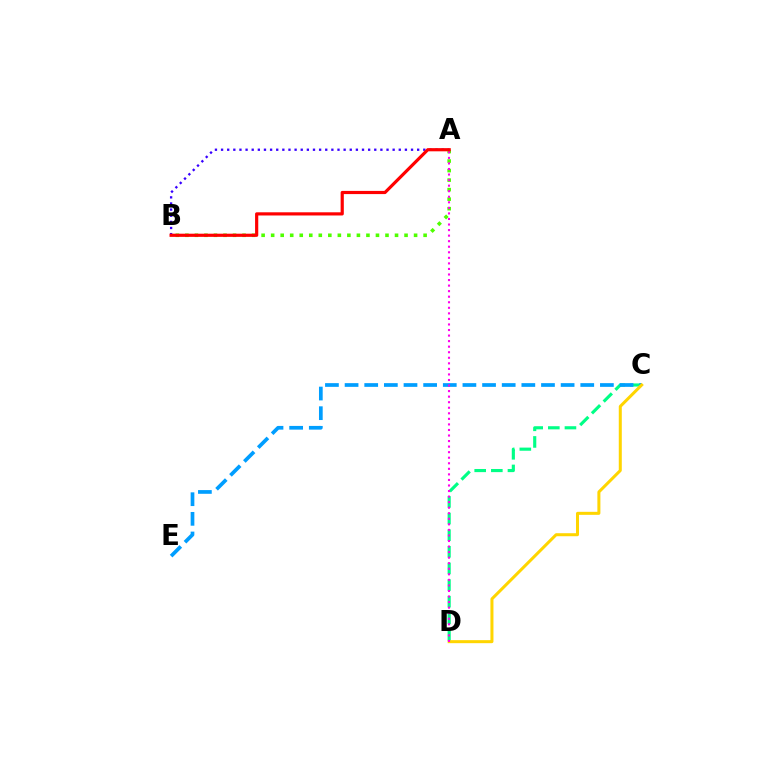{('C', 'D'): [{'color': '#00ff86', 'line_style': 'dashed', 'thickness': 2.26}, {'color': '#ffd500', 'line_style': 'solid', 'thickness': 2.17}], ('A', 'B'): [{'color': '#3700ff', 'line_style': 'dotted', 'thickness': 1.66}, {'color': '#4fff00', 'line_style': 'dotted', 'thickness': 2.59}, {'color': '#ff0000', 'line_style': 'solid', 'thickness': 2.29}], ('C', 'E'): [{'color': '#009eff', 'line_style': 'dashed', 'thickness': 2.67}], ('A', 'D'): [{'color': '#ff00ed', 'line_style': 'dotted', 'thickness': 1.51}]}